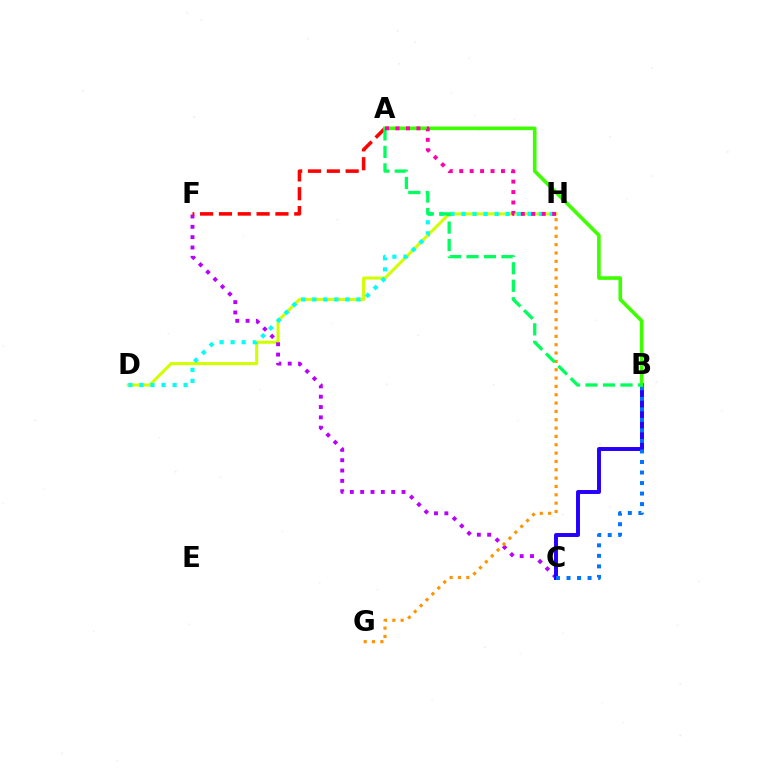{('D', 'H'): [{'color': '#d1ff00', 'line_style': 'solid', 'thickness': 2.21}, {'color': '#00fff6', 'line_style': 'dotted', 'thickness': 3.0}], ('C', 'F'): [{'color': '#b900ff', 'line_style': 'dotted', 'thickness': 2.81}], ('A', 'F'): [{'color': '#ff0000', 'line_style': 'dashed', 'thickness': 2.56}], ('B', 'C'): [{'color': '#2500ff', 'line_style': 'solid', 'thickness': 2.84}, {'color': '#0074ff', 'line_style': 'dotted', 'thickness': 2.86}], ('G', 'H'): [{'color': '#ff9400', 'line_style': 'dotted', 'thickness': 2.27}], ('A', 'B'): [{'color': '#3dff00', 'line_style': 'solid', 'thickness': 2.6}, {'color': '#00ff5c', 'line_style': 'dashed', 'thickness': 2.37}], ('A', 'H'): [{'color': '#ff00ac', 'line_style': 'dotted', 'thickness': 2.84}]}